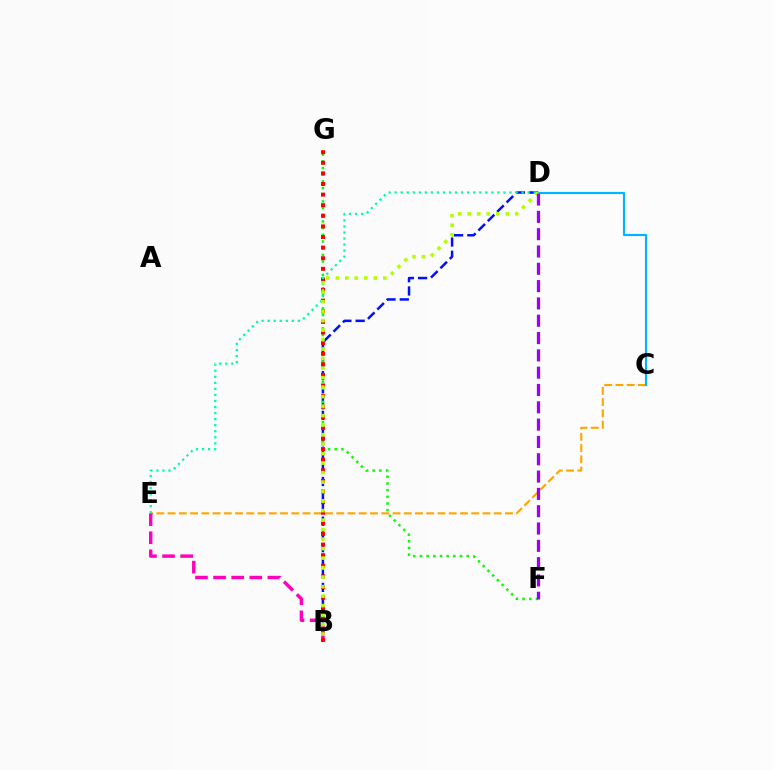{('B', 'D'): [{'color': '#0010ff', 'line_style': 'dashed', 'thickness': 1.8}, {'color': '#b3ff00', 'line_style': 'dotted', 'thickness': 2.58}], ('F', 'G'): [{'color': '#08ff00', 'line_style': 'dotted', 'thickness': 1.82}], ('C', 'E'): [{'color': '#ffa500', 'line_style': 'dashed', 'thickness': 1.53}], ('C', 'D'): [{'color': '#00b5ff', 'line_style': 'solid', 'thickness': 1.55}], ('B', 'G'): [{'color': '#ff0000', 'line_style': 'dotted', 'thickness': 2.88}], ('B', 'E'): [{'color': '#ff00bd', 'line_style': 'dashed', 'thickness': 2.46}], ('D', 'E'): [{'color': '#00ff9d', 'line_style': 'dotted', 'thickness': 1.64}], ('D', 'F'): [{'color': '#9b00ff', 'line_style': 'dashed', 'thickness': 2.35}]}